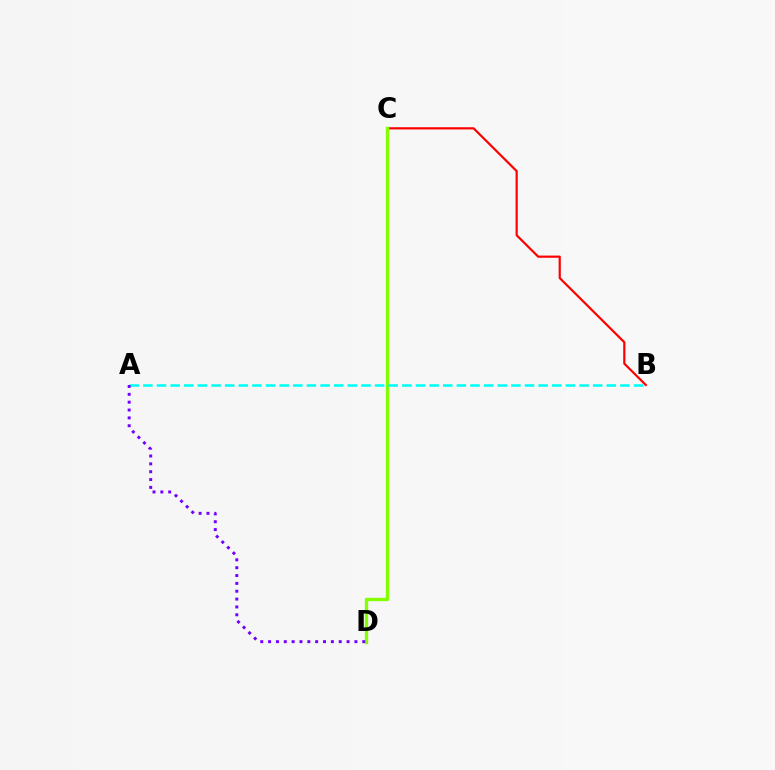{('B', 'C'): [{'color': '#ff0000', 'line_style': 'solid', 'thickness': 1.58}], ('C', 'D'): [{'color': '#84ff00', 'line_style': 'solid', 'thickness': 2.42}], ('A', 'B'): [{'color': '#00fff6', 'line_style': 'dashed', 'thickness': 1.85}], ('A', 'D'): [{'color': '#7200ff', 'line_style': 'dotted', 'thickness': 2.13}]}